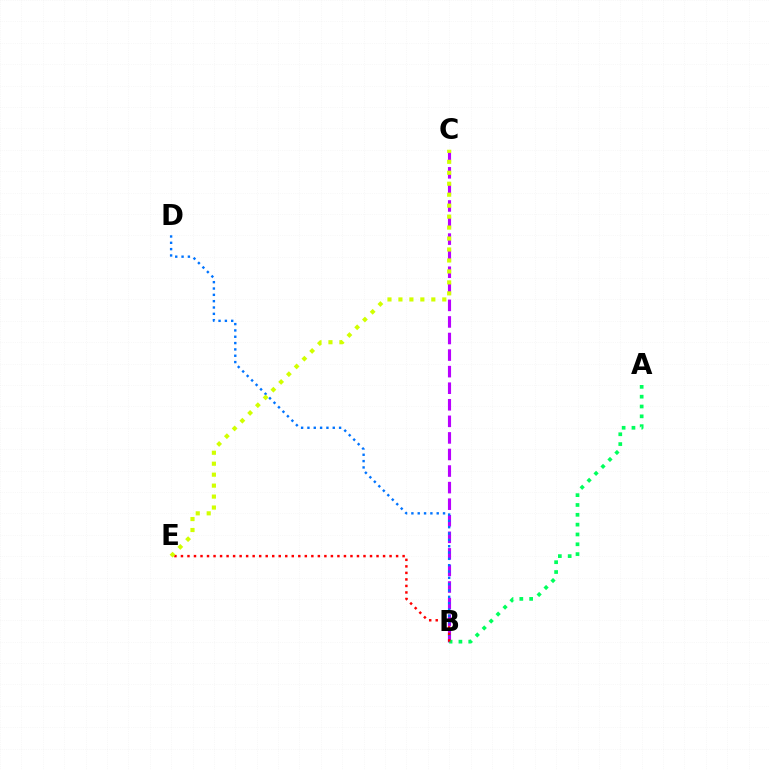{('B', 'C'): [{'color': '#b900ff', 'line_style': 'dashed', 'thickness': 2.25}], ('B', 'D'): [{'color': '#0074ff', 'line_style': 'dotted', 'thickness': 1.72}], ('A', 'B'): [{'color': '#00ff5c', 'line_style': 'dotted', 'thickness': 2.67}], ('B', 'E'): [{'color': '#ff0000', 'line_style': 'dotted', 'thickness': 1.77}], ('C', 'E'): [{'color': '#d1ff00', 'line_style': 'dotted', 'thickness': 2.98}]}